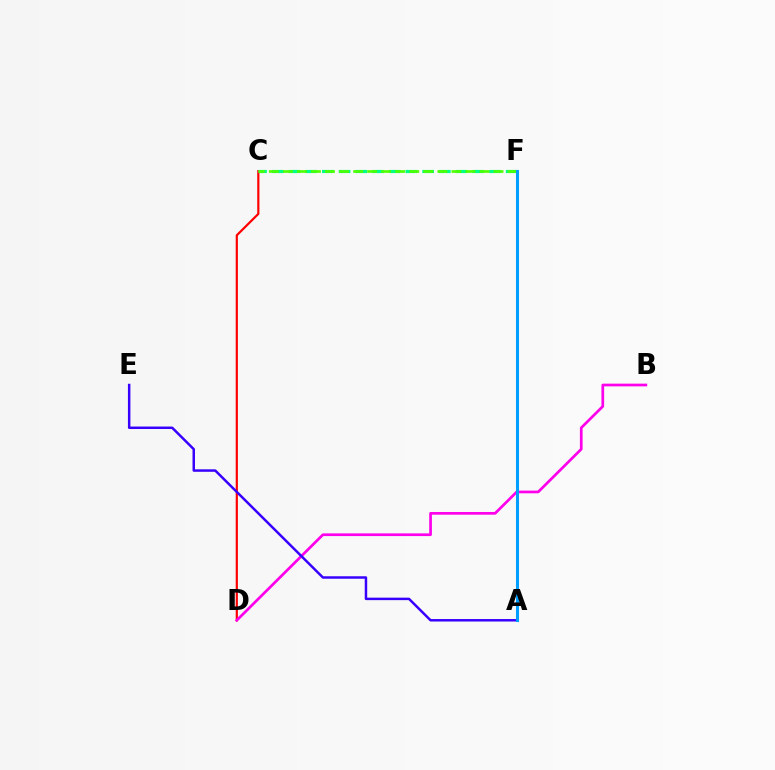{('C', 'D'): [{'color': '#ff0000', 'line_style': 'solid', 'thickness': 1.58}], ('B', 'D'): [{'color': '#ff00ed', 'line_style': 'solid', 'thickness': 1.95}], ('C', 'F'): [{'color': '#00ff86', 'line_style': 'dashed', 'thickness': 2.27}, {'color': '#4fff00', 'line_style': 'dashed', 'thickness': 1.91}], ('A', 'F'): [{'color': '#ffd500', 'line_style': 'dotted', 'thickness': 2.12}, {'color': '#009eff', 'line_style': 'solid', 'thickness': 2.2}], ('A', 'E'): [{'color': '#3700ff', 'line_style': 'solid', 'thickness': 1.78}]}